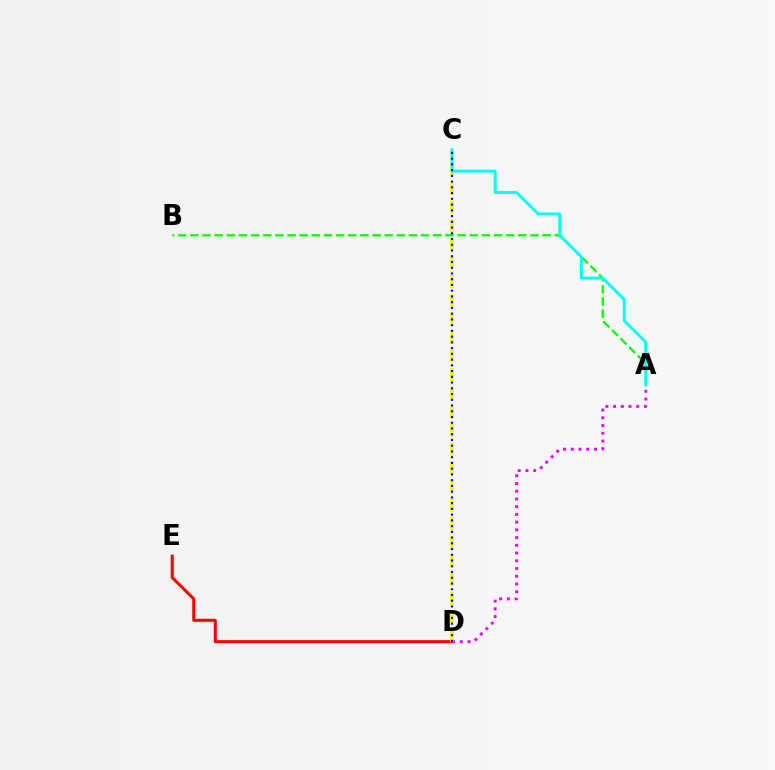{('D', 'E'): [{'color': '#ff0000', 'line_style': 'solid', 'thickness': 2.19}], ('A', 'B'): [{'color': '#08ff00', 'line_style': 'dashed', 'thickness': 1.65}], ('A', 'D'): [{'color': '#ee00ff', 'line_style': 'dotted', 'thickness': 2.1}], ('C', 'D'): [{'color': '#fcf500', 'line_style': 'dashed', 'thickness': 2.53}, {'color': '#0010ff', 'line_style': 'dotted', 'thickness': 1.56}], ('A', 'C'): [{'color': '#00fff6', 'line_style': 'solid', 'thickness': 2.1}]}